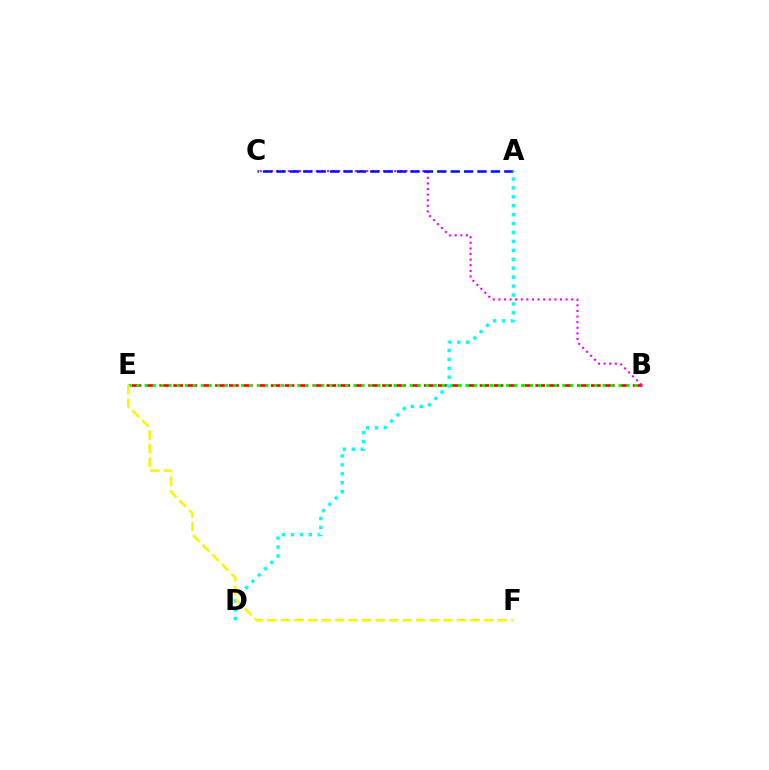{('B', 'E'): [{'color': '#ff0000', 'line_style': 'dashed', 'thickness': 1.89}, {'color': '#08ff00', 'line_style': 'dotted', 'thickness': 2.18}], ('B', 'C'): [{'color': '#ee00ff', 'line_style': 'dotted', 'thickness': 1.52}], ('A', 'C'): [{'color': '#0010ff', 'line_style': 'dashed', 'thickness': 1.82}], ('A', 'D'): [{'color': '#00fff6', 'line_style': 'dotted', 'thickness': 2.42}], ('E', 'F'): [{'color': '#fcf500', 'line_style': 'dashed', 'thickness': 1.84}]}